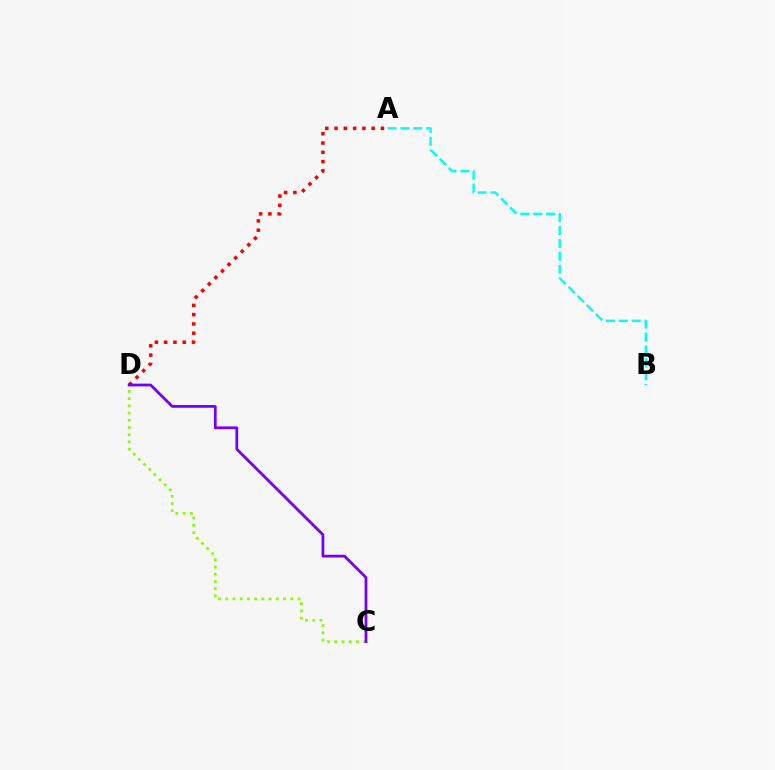{('A', 'D'): [{'color': '#ff0000', 'line_style': 'dotted', 'thickness': 2.52}], ('C', 'D'): [{'color': '#84ff00', 'line_style': 'dotted', 'thickness': 1.96}, {'color': '#7200ff', 'line_style': 'solid', 'thickness': 1.98}], ('A', 'B'): [{'color': '#00fff6', 'line_style': 'dashed', 'thickness': 1.75}]}